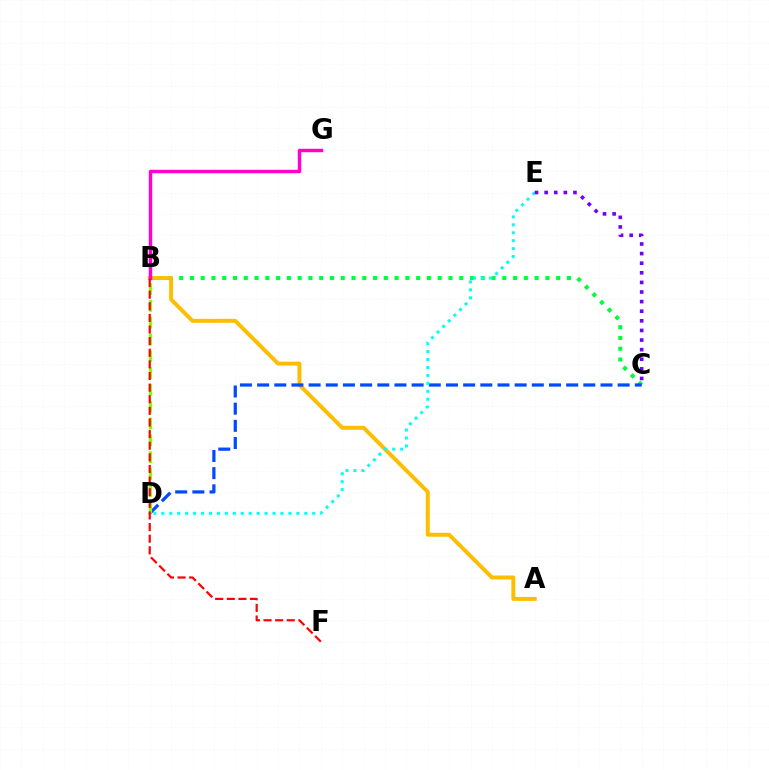{('B', 'C'): [{'color': '#00ff39', 'line_style': 'dotted', 'thickness': 2.93}], ('A', 'B'): [{'color': '#ffbd00', 'line_style': 'solid', 'thickness': 2.85}], ('C', 'D'): [{'color': '#004bff', 'line_style': 'dashed', 'thickness': 2.33}], ('B', 'D'): [{'color': '#84ff00', 'line_style': 'dashed', 'thickness': 2.28}], ('B', 'G'): [{'color': '#ff00cf', 'line_style': 'solid', 'thickness': 2.47}], ('D', 'E'): [{'color': '#00fff6', 'line_style': 'dotted', 'thickness': 2.16}], ('B', 'F'): [{'color': '#ff0000', 'line_style': 'dashed', 'thickness': 1.58}], ('C', 'E'): [{'color': '#7200ff', 'line_style': 'dotted', 'thickness': 2.61}]}